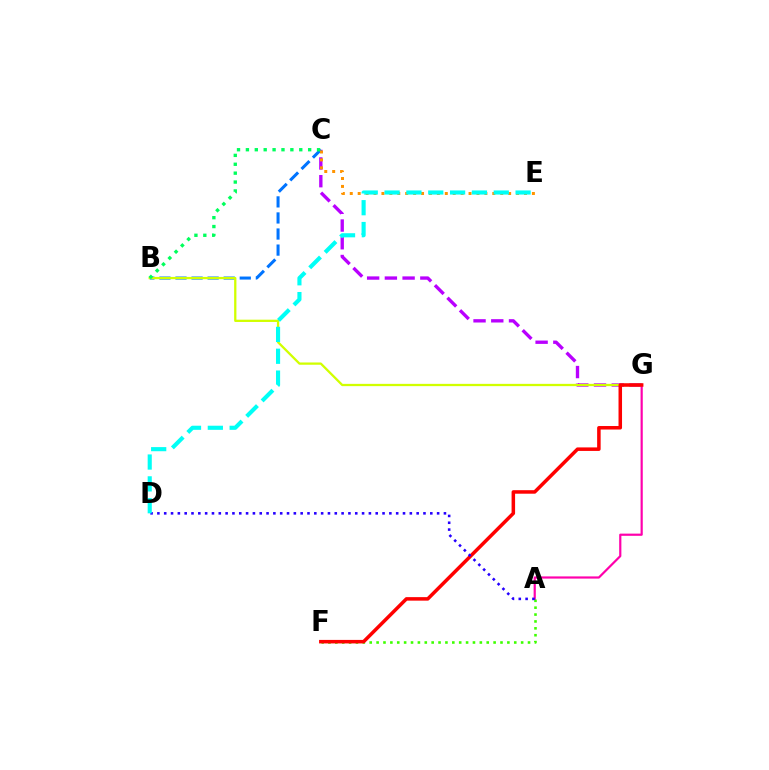{('A', 'G'): [{'color': '#ff00ac', 'line_style': 'solid', 'thickness': 1.58}], ('C', 'G'): [{'color': '#b900ff', 'line_style': 'dashed', 'thickness': 2.41}], ('B', 'C'): [{'color': '#0074ff', 'line_style': 'dashed', 'thickness': 2.18}, {'color': '#00ff5c', 'line_style': 'dotted', 'thickness': 2.42}], ('B', 'G'): [{'color': '#d1ff00', 'line_style': 'solid', 'thickness': 1.64}], ('A', 'F'): [{'color': '#3dff00', 'line_style': 'dotted', 'thickness': 1.87}], ('F', 'G'): [{'color': '#ff0000', 'line_style': 'solid', 'thickness': 2.53}], ('C', 'E'): [{'color': '#ff9400', 'line_style': 'dotted', 'thickness': 2.15}], ('A', 'D'): [{'color': '#2500ff', 'line_style': 'dotted', 'thickness': 1.85}], ('D', 'E'): [{'color': '#00fff6', 'line_style': 'dashed', 'thickness': 2.97}]}